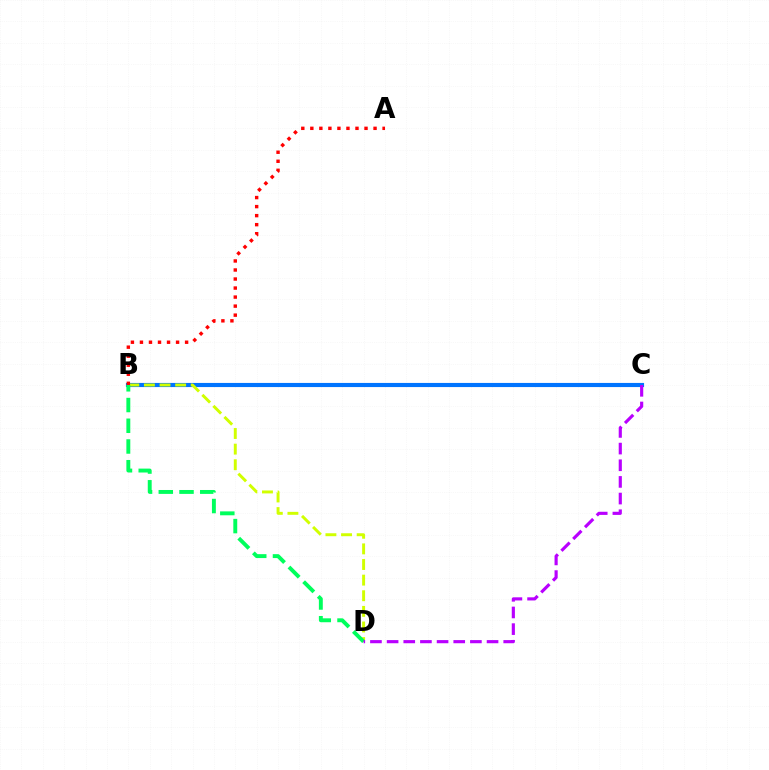{('B', 'C'): [{'color': '#0074ff', 'line_style': 'solid', 'thickness': 2.98}], ('B', 'D'): [{'color': '#d1ff00', 'line_style': 'dashed', 'thickness': 2.12}, {'color': '#00ff5c', 'line_style': 'dashed', 'thickness': 2.82}], ('A', 'B'): [{'color': '#ff0000', 'line_style': 'dotted', 'thickness': 2.45}], ('C', 'D'): [{'color': '#b900ff', 'line_style': 'dashed', 'thickness': 2.26}]}